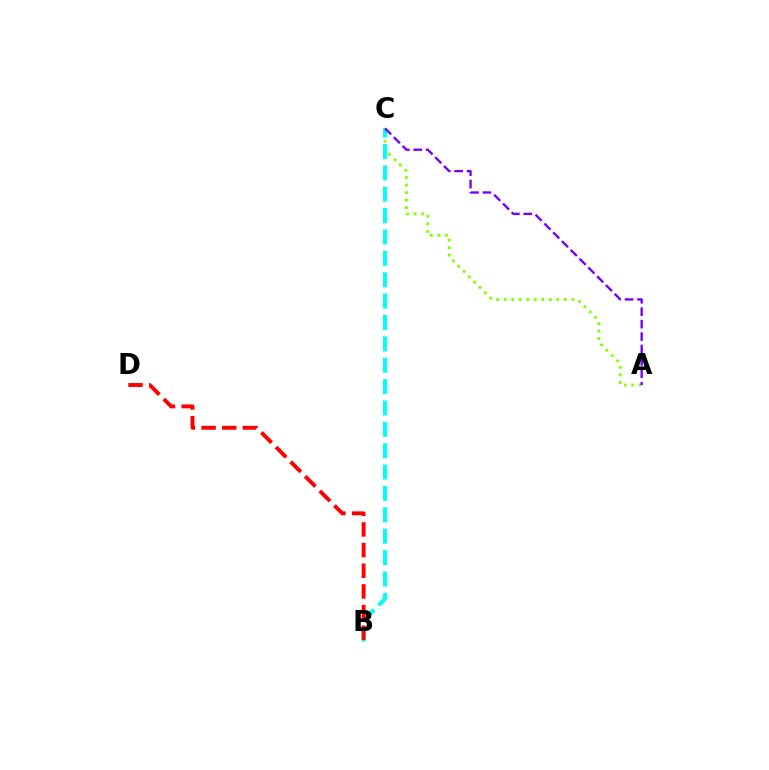{('A', 'C'): [{'color': '#84ff00', 'line_style': 'dotted', 'thickness': 2.04}, {'color': '#7200ff', 'line_style': 'dashed', 'thickness': 1.69}], ('B', 'C'): [{'color': '#00fff6', 'line_style': 'dashed', 'thickness': 2.9}], ('B', 'D'): [{'color': '#ff0000', 'line_style': 'dashed', 'thickness': 2.81}]}